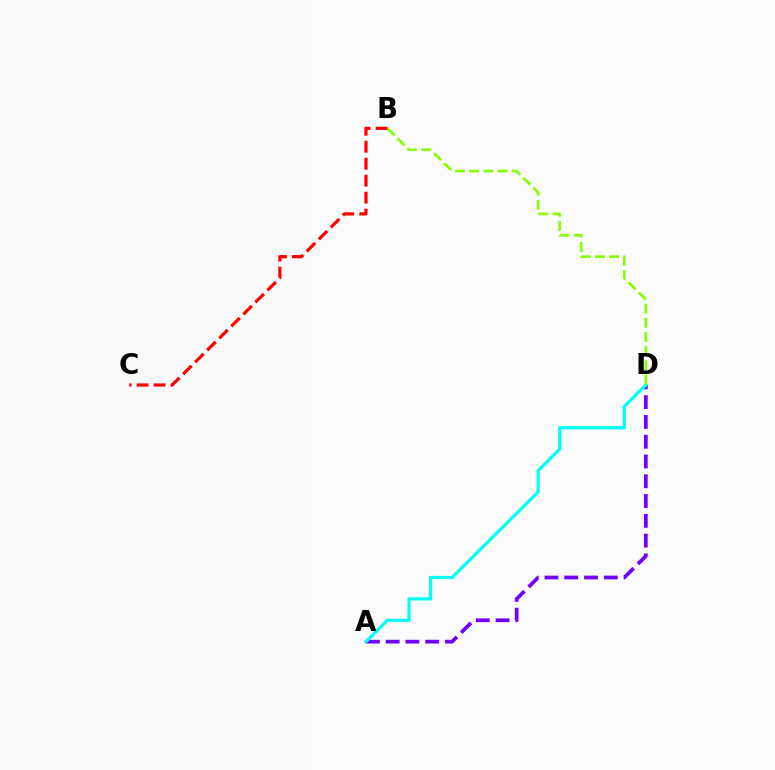{('A', 'D'): [{'color': '#7200ff', 'line_style': 'dashed', 'thickness': 2.69}, {'color': '#00fff6', 'line_style': 'solid', 'thickness': 2.32}], ('B', 'D'): [{'color': '#84ff00', 'line_style': 'dashed', 'thickness': 1.93}], ('B', 'C'): [{'color': '#ff0000', 'line_style': 'dashed', 'thickness': 2.31}]}